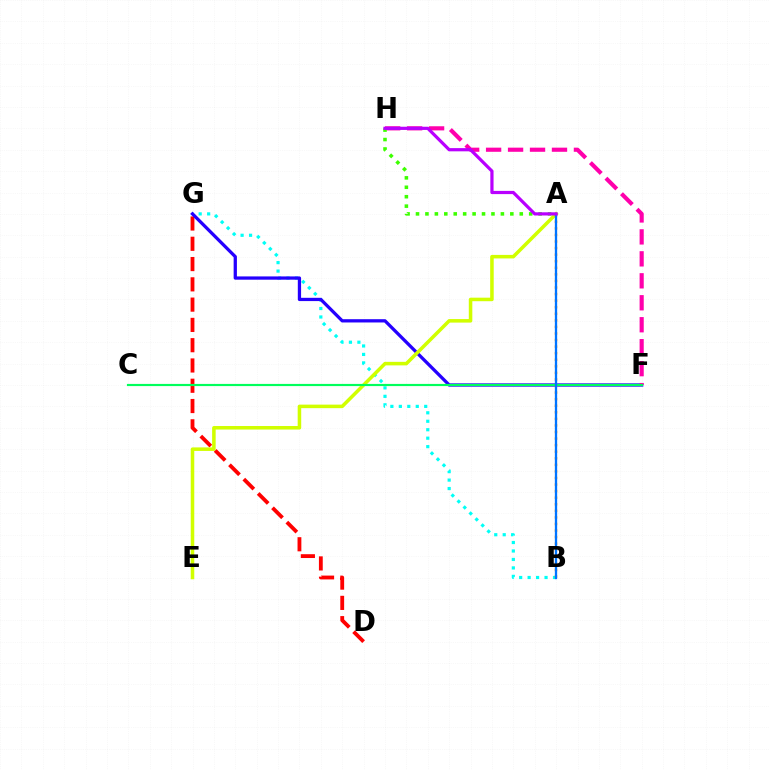{('D', 'G'): [{'color': '#ff0000', 'line_style': 'dashed', 'thickness': 2.76}], ('B', 'G'): [{'color': '#00fff6', 'line_style': 'dotted', 'thickness': 2.3}], ('F', 'G'): [{'color': '#2500ff', 'line_style': 'solid', 'thickness': 2.36}], ('F', 'H'): [{'color': '#ff00ac', 'line_style': 'dashed', 'thickness': 2.98}], ('A', 'E'): [{'color': '#d1ff00', 'line_style': 'solid', 'thickness': 2.54}], ('A', 'H'): [{'color': '#3dff00', 'line_style': 'dotted', 'thickness': 2.56}, {'color': '#b900ff', 'line_style': 'solid', 'thickness': 2.31}], ('A', 'B'): [{'color': '#ff9400', 'line_style': 'dotted', 'thickness': 1.78}, {'color': '#0074ff', 'line_style': 'solid', 'thickness': 1.66}], ('C', 'F'): [{'color': '#00ff5c', 'line_style': 'solid', 'thickness': 1.57}]}